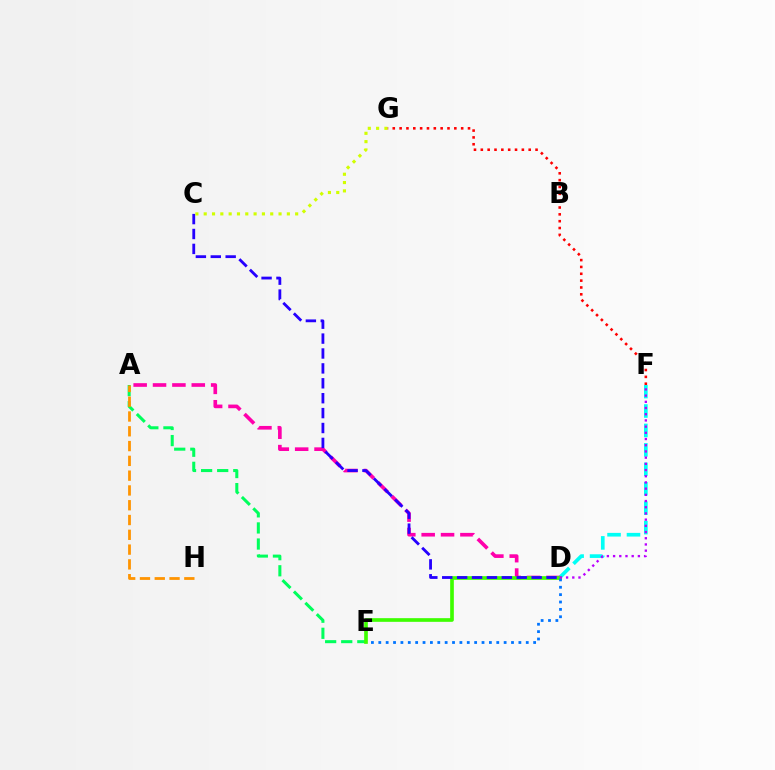{('A', 'E'): [{'color': '#00ff5c', 'line_style': 'dashed', 'thickness': 2.19}], ('D', 'F'): [{'color': '#00fff6', 'line_style': 'dashed', 'thickness': 2.64}, {'color': '#b900ff', 'line_style': 'dotted', 'thickness': 1.68}], ('F', 'G'): [{'color': '#ff0000', 'line_style': 'dotted', 'thickness': 1.86}], ('A', 'D'): [{'color': '#ff00ac', 'line_style': 'dashed', 'thickness': 2.63}], ('A', 'H'): [{'color': '#ff9400', 'line_style': 'dashed', 'thickness': 2.01}], ('D', 'E'): [{'color': '#3dff00', 'line_style': 'solid', 'thickness': 2.64}, {'color': '#0074ff', 'line_style': 'dotted', 'thickness': 2.0}], ('C', 'D'): [{'color': '#2500ff', 'line_style': 'dashed', 'thickness': 2.02}], ('C', 'G'): [{'color': '#d1ff00', 'line_style': 'dotted', 'thickness': 2.26}]}